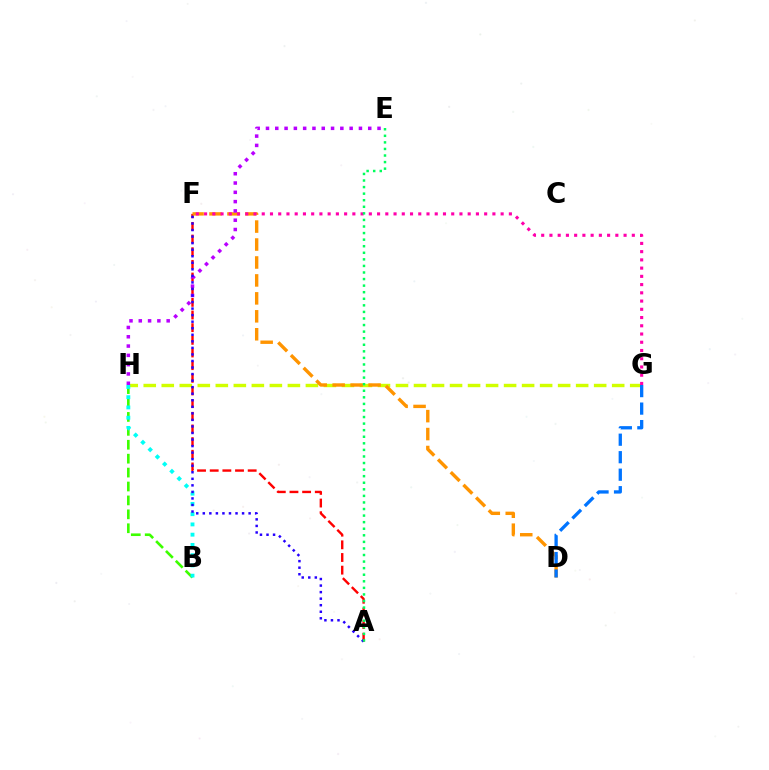{('G', 'H'): [{'color': '#d1ff00', 'line_style': 'dashed', 'thickness': 2.45}], ('A', 'F'): [{'color': '#ff0000', 'line_style': 'dashed', 'thickness': 1.72}, {'color': '#2500ff', 'line_style': 'dotted', 'thickness': 1.78}], ('B', 'H'): [{'color': '#3dff00', 'line_style': 'dashed', 'thickness': 1.89}, {'color': '#00fff6', 'line_style': 'dotted', 'thickness': 2.79}], ('D', 'F'): [{'color': '#ff9400', 'line_style': 'dashed', 'thickness': 2.44}], ('F', 'G'): [{'color': '#ff00ac', 'line_style': 'dotted', 'thickness': 2.24}], ('D', 'G'): [{'color': '#0074ff', 'line_style': 'dashed', 'thickness': 2.38}], ('E', 'H'): [{'color': '#b900ff', 'line_style': 'dotted', 'thickness': 2.53}], ('A', 'E'): [{'color': '#00ff5c', 'line_style': 'dotted', 'thickness': 1.79}]}